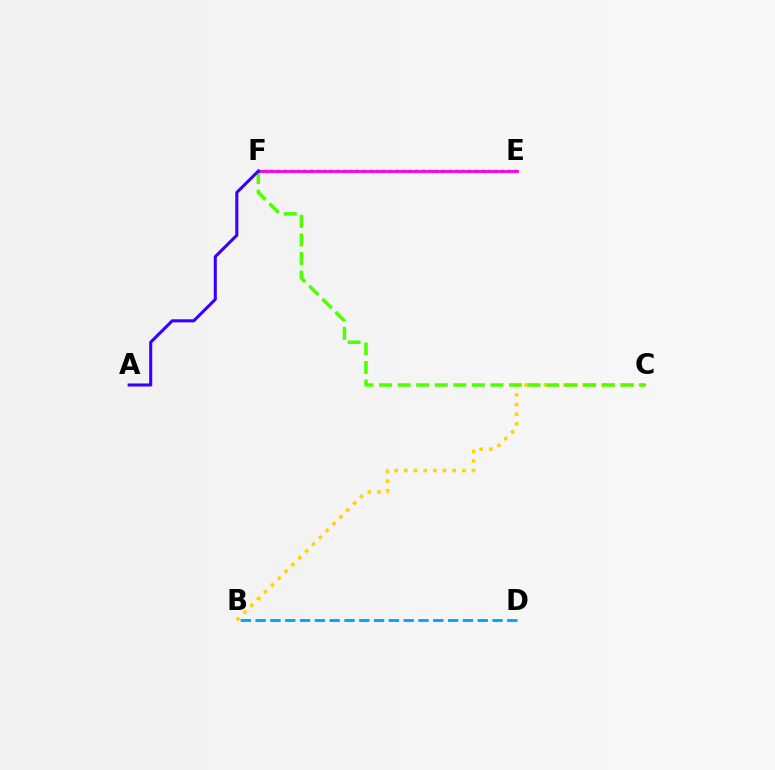{('B', 'C'): [{'color': '#ffd500', 'line_style': 'dotted', 'thickness': 2.63}], ('B', 'D'): [{'color': '#009eff', 'line_style': 'dashed', 'thickness': 2.01}], ('E', 'F'): [{'color': '#ff0000', 'line_style': 'dotted', 'thickness': 1.79}, {'color': '#00ff86', 'line_style': 'dotted', 'thickness': 2.35}, {'color': '#ff00ed', 'line_style': 'solid', 'thickness': 2.06}], ('C', 'F'): [{'color': '#4fff00', 'line_style': 'dashed', 'thickness': 2.52}], ('A', 'F'): [{'color': '#3700ff', 'line_style': 'solid', 'thickness': 2.21}]}